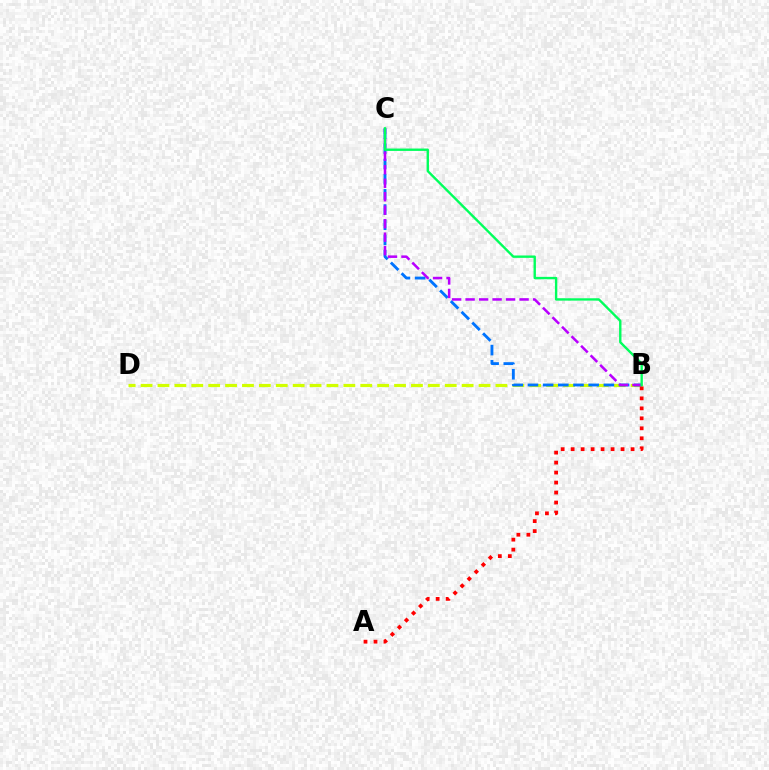{('B', 'D'): [{'color': '#d1ff00', 'line_style': 'dashed', 'thickness': 2.3}], ('B', 'C'): [{'color': '#0074ff', 'line_style': 'dashed', 'thickness': 2.06}, {'color': '#b900ff', 'line_style': 'dashed', 'thickness': 1.83}, {'color': '#00ff5c', 'line_style': 'solid', 'thickness': 1.71}], ('A', 'B'): [{'color': '#ff0000', 'line_style': 'dotted', 'thickness': 2.71}]}